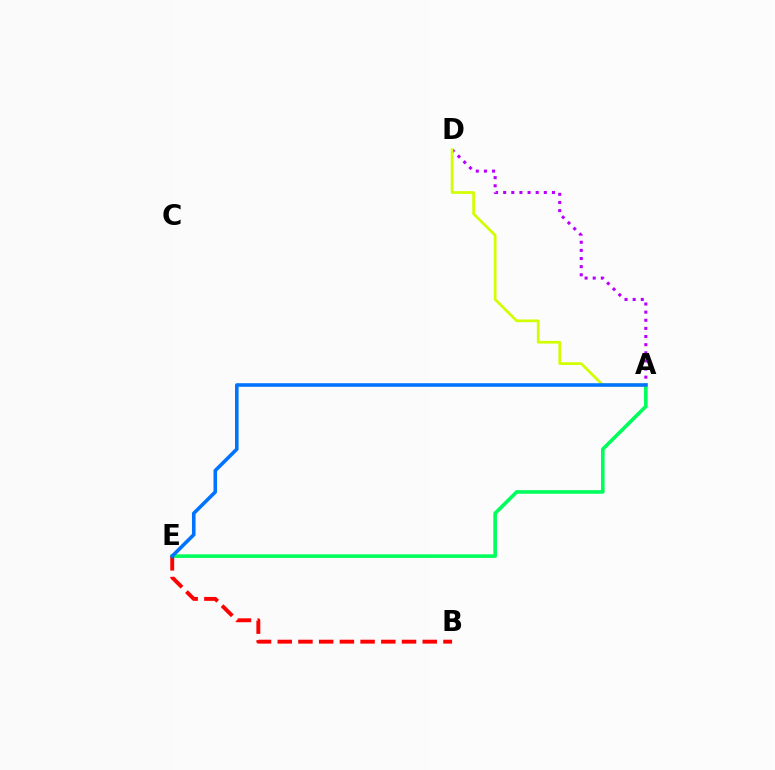{('A', 'D'): [{'color': '#b900ff', 'line_style': 'dotted', 'thickness': 2.21}, {'color': '#d1ff00', 'line_style': 'solid', 'thickness': 1.95}], ('A', 'E'): [{'color': '#00ff5c', 'line_style': 'solid', 'thickness': 2.61}, {'color': '#0074ff', 'line_style': 'solid', 'thickness': 2.58}], ('B', 'E'): [{'color': '#ff0000', 'line_style': 'dashed', 'thickness': 2.81}]}